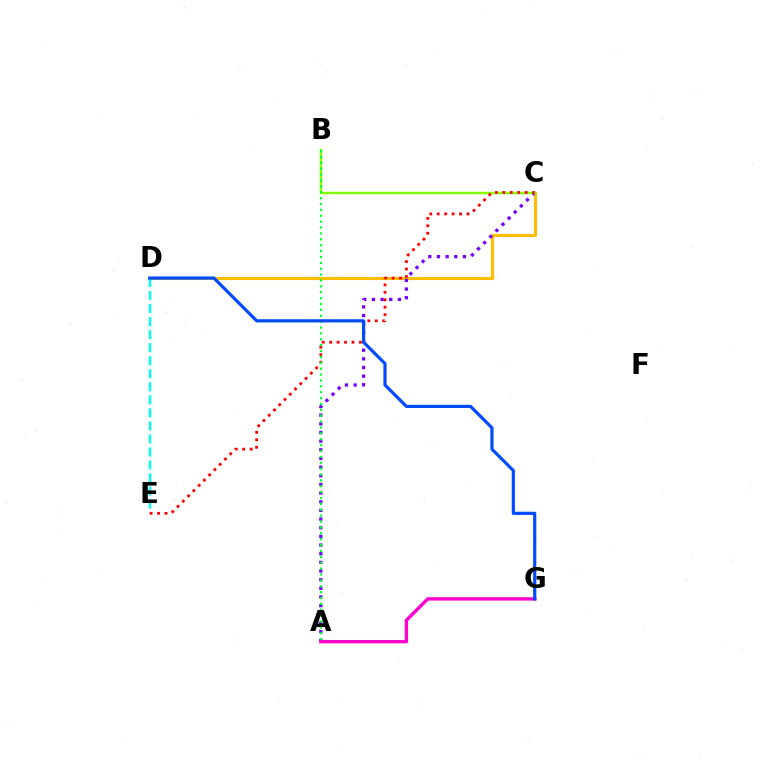{('C', 'D'): [{'color': '#ffbd00', 'line_style': 'solid', 'thickness': 2.25}], ('D', 'E'): [{'color': '#00fff6', 'line_style': 'dashed', 'thickness': 1.77}], ('A', 'C'): [{'color': '#7200ff', 'line_style': 'dotted', 'thickness': 2.35}], ('B', 'C'): [{'color': '#84ff00', 'line_style': 'solid', 'thickness': 1.76}], ('C', 'E'): [{'color': '#ff0000', 'line_style': 'dotted', 'thickness': 2.02}], ('A', 'B'): [{'color': '#00ff39', 'line_style': 'dotted', 'thickness': 1.6}], ('A', 'G'): [{'color': '#ff00cf', 'line_style': 'solid', 'thickness': 2.43}], ('D', 'G'): [{'color': '#004bff', 'line_style': 'solid', 'thickness': 2.3}]}